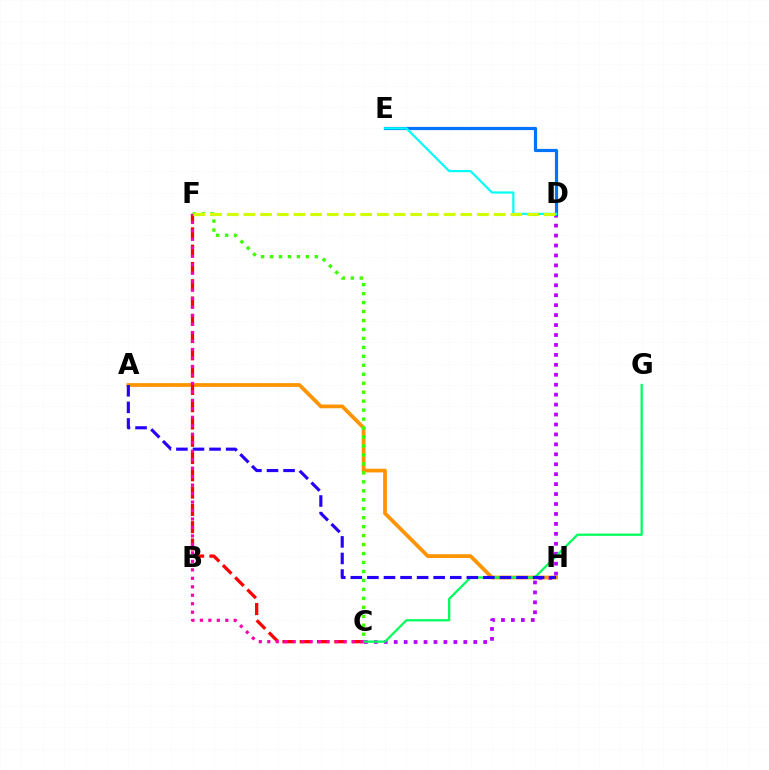{('A', 'H'): [{'color': '#ff9400', 'line_style': 'solid', 'thickness': 2.69}, {'color': '#2500ff', 'line_style': 'dashed', 'thickness': 2.25}], ('C', 'D'): [{'color': '#b900ff', 'line_style': 'dotted', 'thickness': 2.7}], ('C', 'F'): [{'color': '#ff0000', 'line_style': 'dashed', 'thickness': 2.35}, {'color': '#3dff00', 'line_style': 'dotted', 'thickness': 2.44}, {'color': '#ff00ac', 'line_style': 'dotted', 'thickness': 2.3}], ('D', 'E'): [{'color': '#0074ff', 'line_style': 'solid', 'thickness': 2.3}, {'color': '#00fff6', 'line_style': 'solid', 'thickness': 1.57}], ('C', 'G'): [{'color': '#00ff5c', 'line_style': 'solid', 'thickness': 1.62}], ('D', 'F'): [{'color': '#d1ff00', 'line_style': 'dashed', 'thickness': 2.27}]}